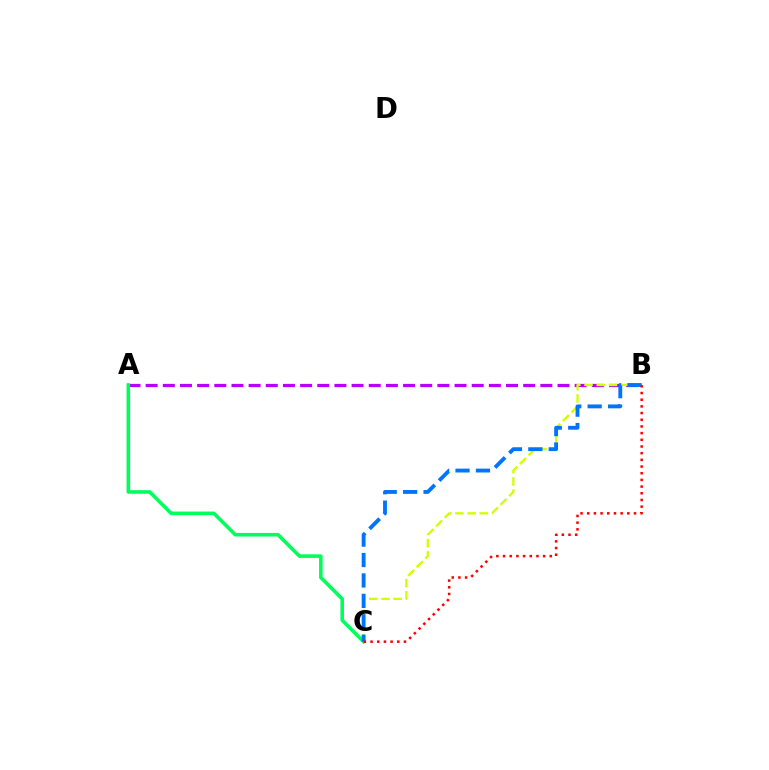{('A', 'B'): [{'color': '#b900ff', 'line_style': 'dashed', 'thickness': 2.33}], ('B', 'C'): [{'color': '#d1ff00', 'line_style': 'dashed', 'thickness': 1.66}, {'color': '#0074ff', 'line_style': 'dashed', 'thickness': 2.77}, {'color': '#ff0000', 'line_style': 'dotted', 'thickness': 1.82}], ('A', 'C'): [{'color': '#00ff5c', 'line_style': 'solid', 'thickness': 2.58}]}